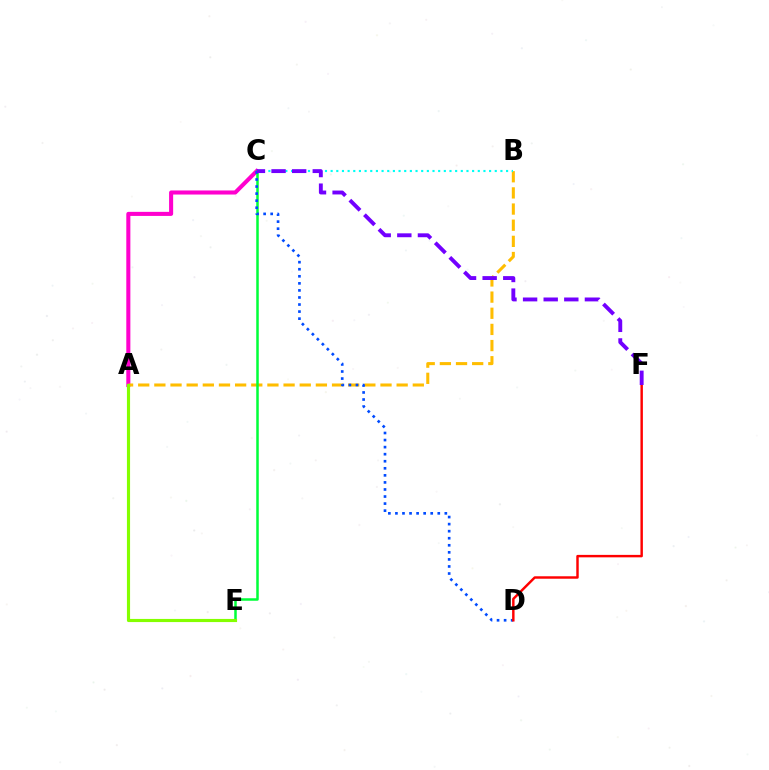{('A', 'C'): [{'color': '#ff00cf', 'line_style': 'solid', 'thickness': 2.93}], ('A', 'B'): [{'color': '#ffbd00', 'line_style': 'dashed', 'thickness': 2.19}], ('C', 'E'): [{'color': '#00ff39', 'line_style': 'solid', 'thickness': 1.81}], ('C', 'D'): [{'color': '#004bff', 'line_style': 'dotted', 'thickness': 1.92}], ('A', 'E'): [{'color': '#84ff00', 'line_style': 'solid', 'thickness': 2.26}], ('D', 'F'): [{'color': '#ff0000', 'line_style': 'solid', 'thickness': 1.76}], ('B', 'C'): [{'color': '#00fff6', 'line_style': 'dotted', 'thickness': 1.54}], ('C', 'F'): [{'color': '#7200ff', 'line_style': 'dashed', 'thickness': 2.8}]}